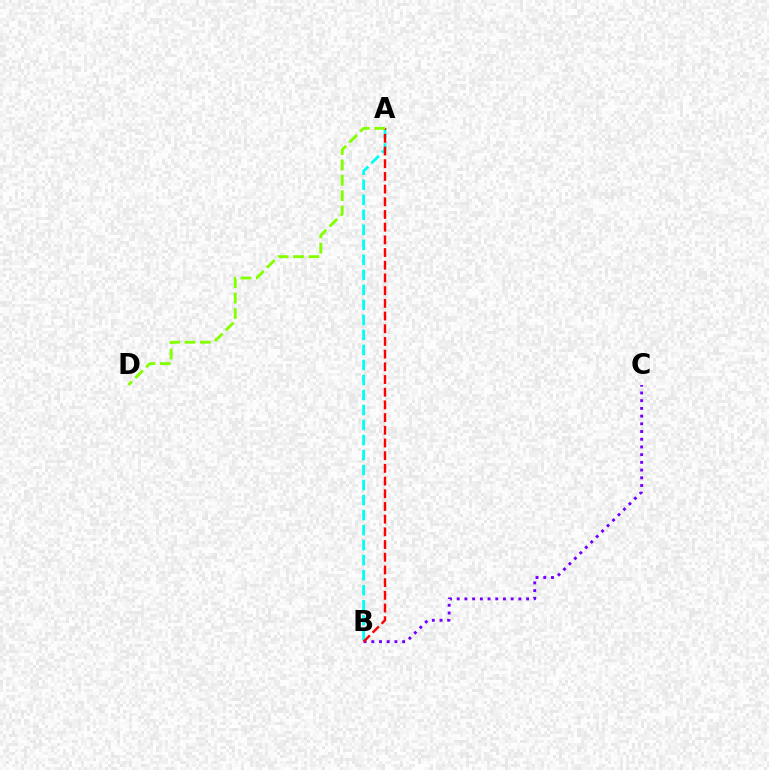{('A', 'B'): [{'color': '#00fff6', 'line_style': 'dashed', 'thickness': 2.04}, {'color': '#ff0000', 'line_style': 'dashed', 'thickness': 1.72}], ('B', 'C'): [{'color': '#7200ff', 'line_style': 'dotted', 'thickness': 2.1}], ('A', 'D'): [{'color': '#84ff00', 'line_style': 'dashed', 'thickness': 2.09}]}